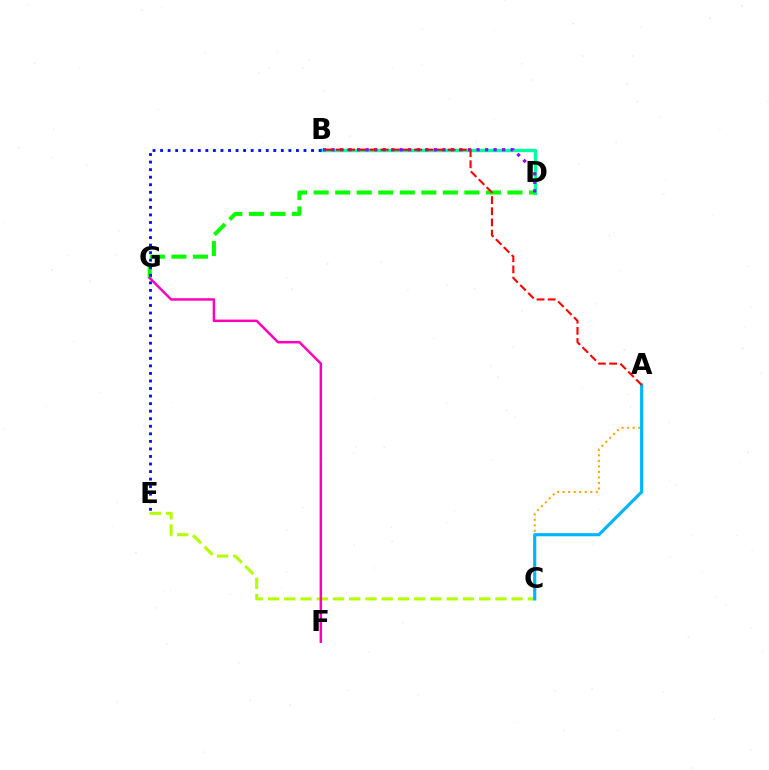{('B', 'D'): [{'color': '#00ff9d', 'line_style': 'solid', 'thickness': 2.45}, {'color': '#9b00ff', 'line_style': 'dotted', 'thickness': 2.32}], ('C', 'E'): [{'color': '#b3ff00', 'line_style': 'dashed', 'thickness': 2.21}], ('D', 'G'): [{'color': '#08ff00', 'line_style': 'dashed', 'thickness': 2.93}], ('F', 'G'): [{'color': '#ff00bd', 'line_style': 'solid', 'thickness': 1.79}], ('B', 'E'): [{'color': '#0010ff', 'line_style': 'dotted', 'thickness': 2.05}], ('A', 'C'): [{'color': '#ffa500', 'line_style': 'dotted', 'thickness': 1.5}, {'color': '#00b5ff', 'line_style': 'solid', 'thickness': 2.27}], ('A', 'B'): [{'color': '#ff0000', 'line_style': 'dashed', 'thickness': 1.52}]}